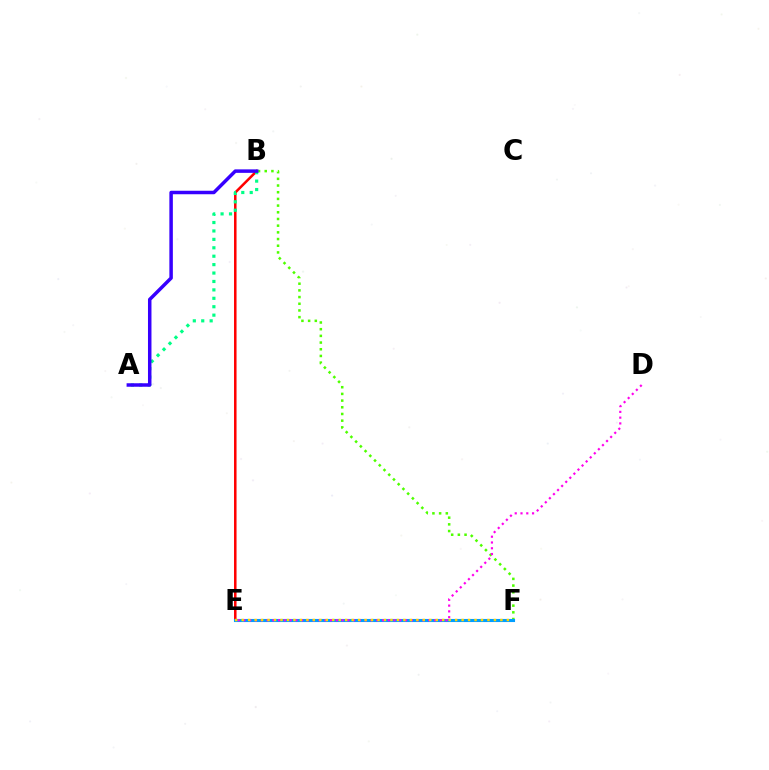{('B', 'E'): [{'color': '#ff0000', 'line_style': 'solid', 'thickness': 1.81}], ('B', 'F'): [{'color': '#4fff00', 'line_style': 'dotted', 'thickness': 1.82}], ('A', 'B'): [{'color': '#00ff86', 'line_style': 'dotted', 'thickness': 2.29}, {'color': '#3700ff', 'line_style': 'solid', 'thickness': 2.51}], ('E', 'F'): [{'color': '#009eff', 'line_style': 'solid', 'thickness': 2.23}, {'color': '#ffd500', 'line_style': 'dotted', 'thickness': 1.76}], ('D', 'E'): [{'color': '#ff00ed', 'line_style': 'dotted', 'thickness': 1.57}]}